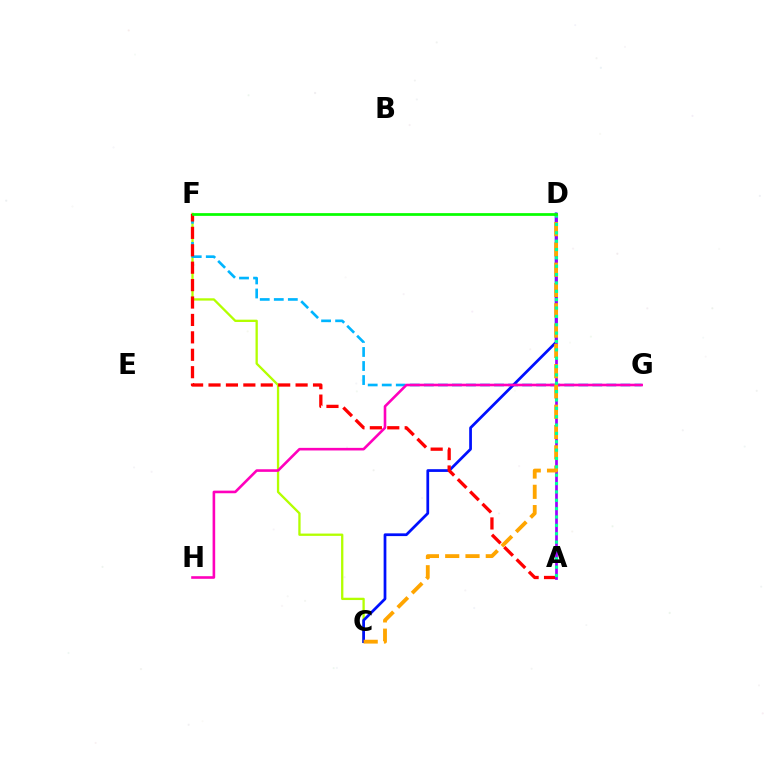{('C', 'F'): [{'color': '#b3ff00', 'line_style': 'solid', 'thickness': 1.66}], ('F', 'G'): [{'color': '#00b5ff', 'line_style': 'dashed', 'thickness': 1.91}], ('C', 'D'): [{'color': '#0010ff', 'line_style': 'solid', 'thickness': 1.97}, {'color': '#ffa500', 'line_style': 'dashed', 'thickness': 2.76}], ('A', 'F'): [{'color': '#ff0000', 'line_style': 'dashed', 'thickness': 2.37}], ('G', 'H'): [{'color': '#ff00bd', 'line_style': 'solid', 'thickness': 1.88}], ('A', 'D'): [{'color': '#9b00ff', 'line_style': 'solid', 'thickness': 1.96}, {'color': '#00ff9d', 'line_style': 'dotted', 'thickness': 2.27}], ('D', 'F'): [{'color': '#08ff00', 'line_style': 'solid', 'thickness': 1.97}]}